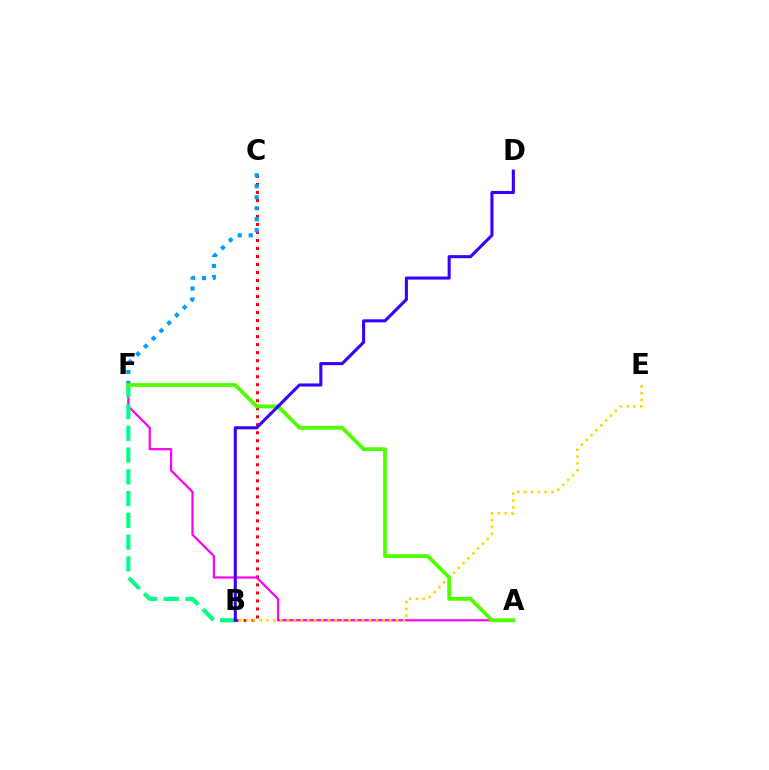{('B', 'C'): [{'color': '#ff0000', 'line_style': 'dotted', 'thickness': 2.18}], ('C', 'F'): [{'color': '#009eff', 'line_style': 'dotted', 'thickness': 2.99}], ('A', 'F'): [{'color': '#ff00ed', 'line_style': 'solid', 'thickness': 1.59}, {'color': '#4fff00', 'line_style': 'solid', 'thickness': 2.73}], ('B', 'E'): [{'color': '#ffd500', 'line_style': 'dotted', 'thickness': 1.86}], ('B', 'F'): [{'color': '#00ff86', 'line_style': 'dashed', 'thickness': 2.96}], ('B', 'D'): [{'color': '#3700ff', 'line_style': 'solid', 'thickness': 2.21}]}